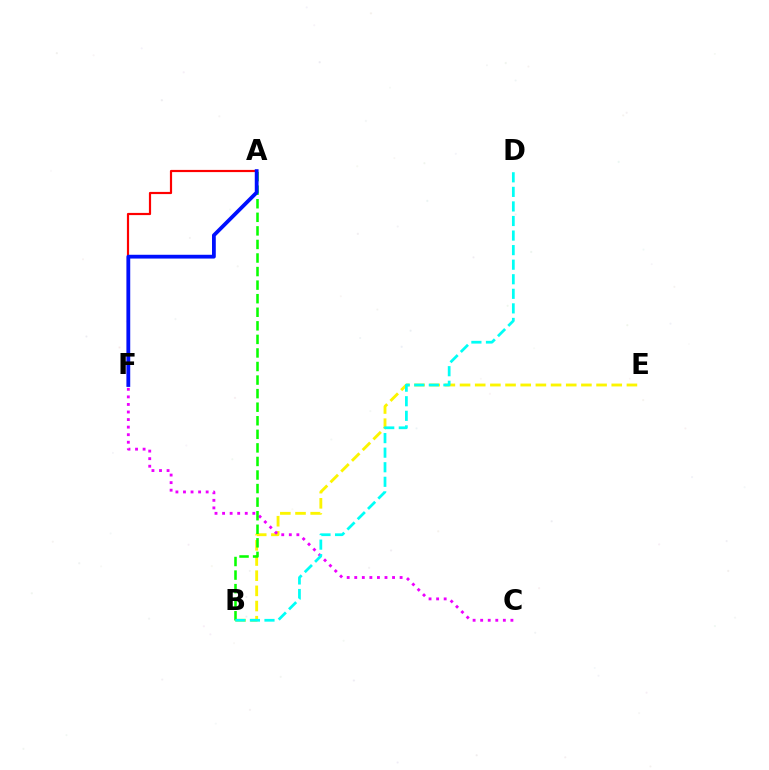{('A', 'F'): [{'color': '#ff0000', 'line_style': 'solid', 'thickness': 1.58}, {'color': '#0010ff', 'line_style': 'solid', 'thickness': 2.73}], ('B', 'E'): [{'color': '#fcf500', 'line_style': 'dashed', 'thickness': 2.06}], ('C', 'F'): [{'color': '#ee00ff', 'line_style': 'dotted', 'thickness': 2.05}], ('A', 'B'): [{'color': '#08ff00', 'line_style': 'dashed', 'thickness': 1.84}], ('B', 'D'): [{'color': '#00fff6', 'line_style': 'dashed', 'thickness': 1.98}]}